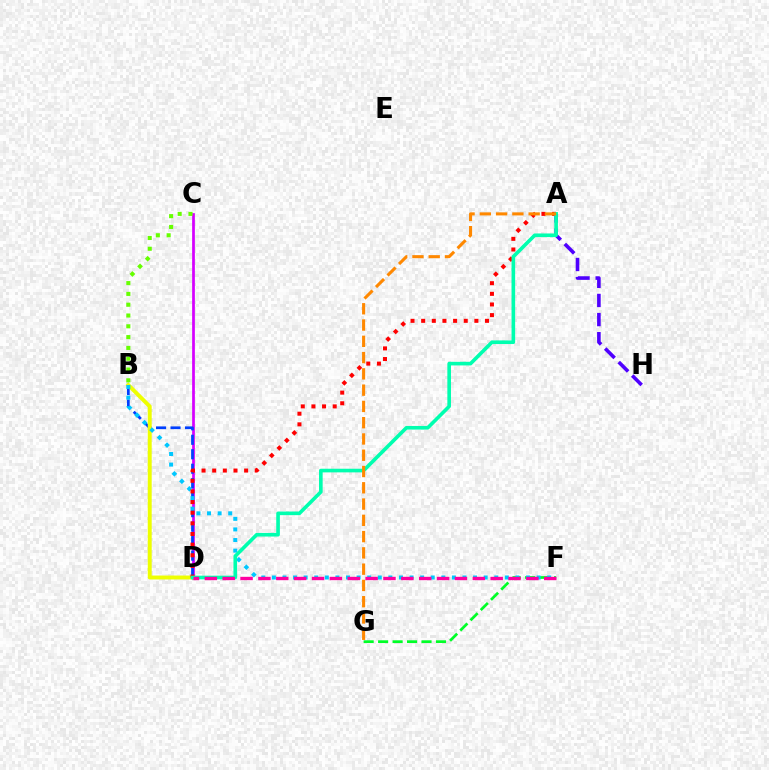{('C', 'D'): [{'color': '#d600ff', 'line_style': 'solid', 'thickness': 1.96}], ('B', 'D'): [{'color': '#003fff', 'line_style': 'dashed', 'thickness': 1.97}, {'color': '#eeff00', 'line_style': 'solid', 'thickness': 2.83}], ('F', 'G'): [{'color': '#00ff27', 'line_style': 'dashed', 'thickness': 1.97}], ('A', 'H'): [{'color': '#4f00ff', 'line_style': 'dashed', 'thickness': 2.6}], ('B', 'F'): [{'color': '#00c7ff', 'line_style': 'dotted', 'thickness': 2.88}], ('A', 'D'): [{'color': '#ff0000', 'line_style': 'dotted', 'thickness': 2.89}, {'color': '#00ffaf', 'line_style': 'solid', 'thickness': 2.61}], ('B', 'C'): [{'color': '#66ff00', 'line_style': 'dotted', 'thickness': 2.93}], ('D', 'F'): [{'color': '#ff00a0', 'line_style': 'dashed', 'thickness': 2.43}], ('A', 'G'): [{'color': '#ff8800', 'line_style': 'dashed', 'thickness': 2.21}]}